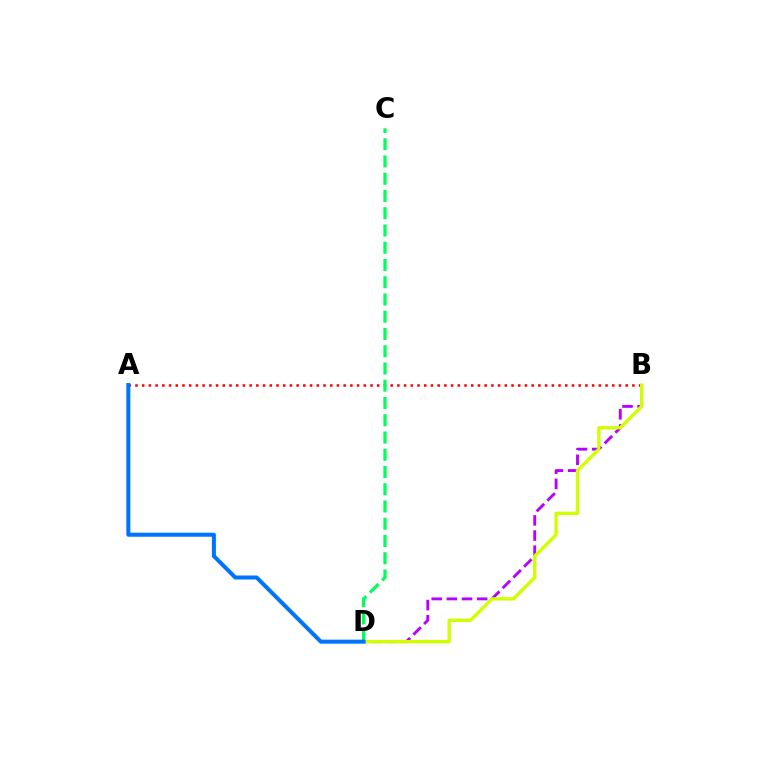{('B', 'D'): [{'color': '#b900ff', 'line_style': 'dashed', 'thickness': 2.06}, {'color': '#d1ff00', 'line_style': 'solid', 'thickness': 2.41}], ('A', 'B'): [{'color': '#ff0000', 'line_style': 'dotted', 'thickness': 1.82}], ('C', 'D'): [{'color': '#00ff5c', 'line_style': 'dashed', 'thickness': 2.34}], ('A', 'D'): [{'color': '#0074ff', 'line_style': 'solid', 'thickness': 2.9}]}